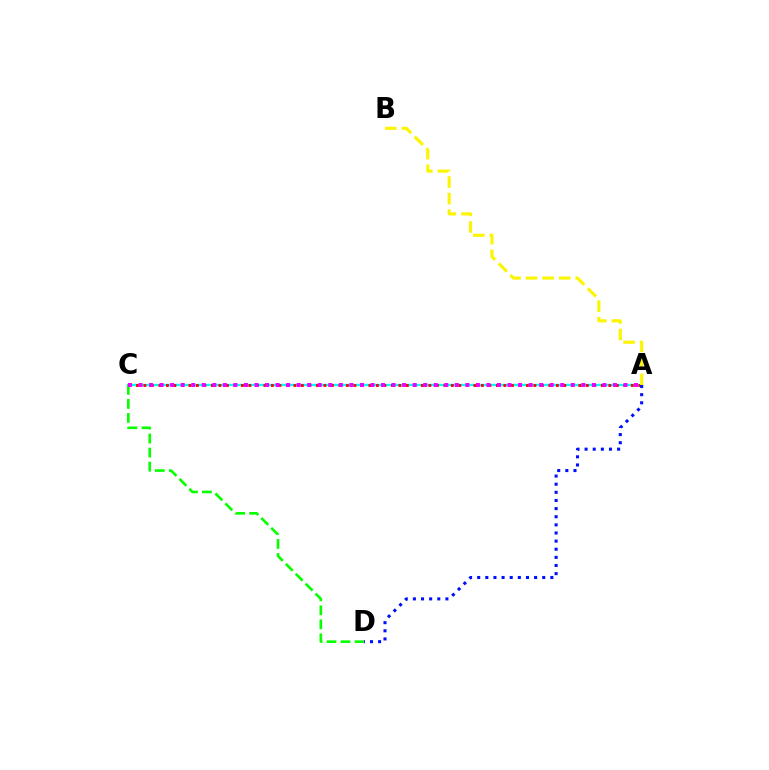{('A', 'C'): [{'color': '#00fff6', 'line_style': 'solid', 'thickness': 1.66}, {'color': '#ff0000', 'line_style': 'dotted', 'thickness': 2.04}, {'color': '#ee00ff', 'line_style': 'dotted', 'thickness': 2.86}], ('A', 'B'): [{'color': '#fcf500', 'line_style': 'dashed', 'thickness': 2.25}], ('A', 'D'): [{'color': '#0010ff', 'line_style': 'dotted', 'thickness': 2.21}], ('C', 'D'): [{'color': '#08ff00', 'line_style': 'dashed', 'thickness': 1.9}]}